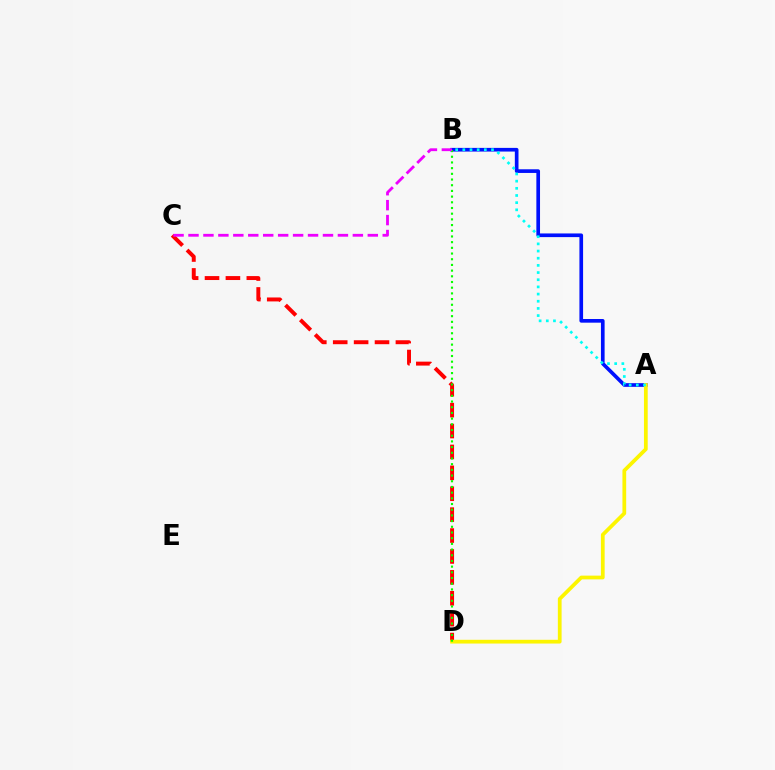{('A', 'B'): [{'color': '#0010ff', 'line_style': 'solid', 'thickness': 2.64}, {'color': '#00fff6', 'line_style': 'dotted', 'thickness': 1.95}], ('C', 'D'): [{'color': '#ff0000', 'line_style': 'dashed', 'thickness': 2.84}], ('A', 'D'): [{'color': '#fcf500', 'line_style': 'solid', 'thickness': 2.7}], ('B', 'D'): [{'color': '#08ff00', 'line_style': 'dotted', 'thickness': 1.55}], ('B', 'C'): [{'color': '#ee00ff', 'line_style': 'dashed', 'thickness': 2.03}]}